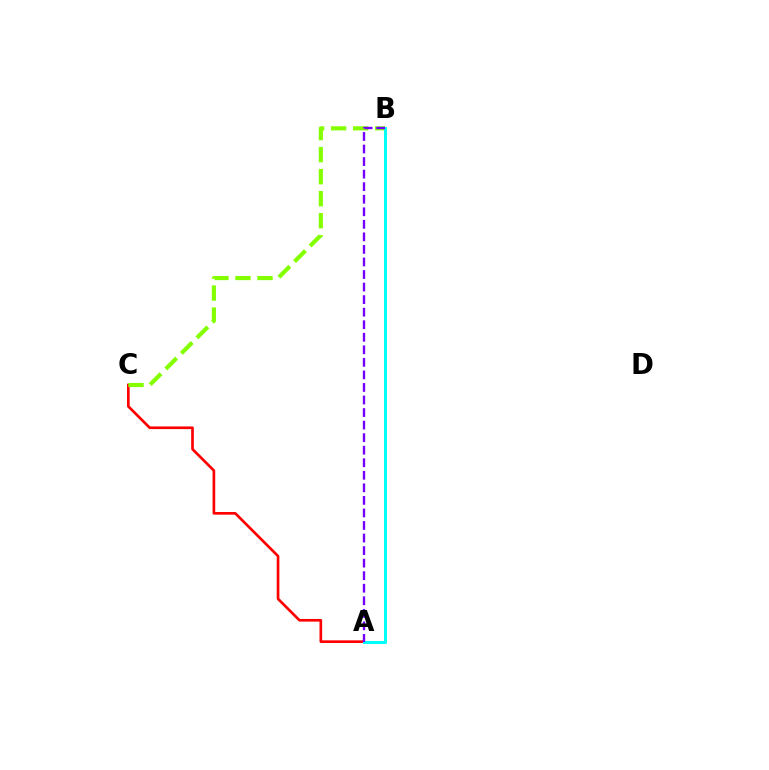{('A', 'C'): [{'color': '#ff0000', 'line_style': 'solid', 'thickness': 1.92}], ('B', 'C'): [{'color': '#84ff00', 'line_style': 'dashed', 'thickness': 2.99}], ('A', 'B'): [{'color': '#00fff6', 'line_style': 'solid', 'thickness': 2.18}, {'color': '#7200ff', 'line_style': 'dashed', 'thickness': 1.7}]}